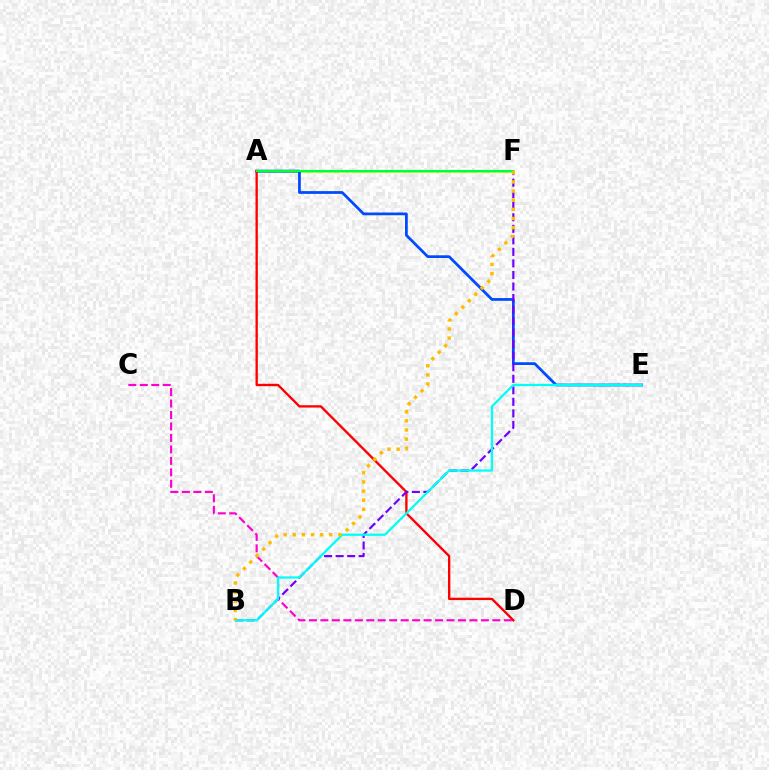{('C', 'D'): [{'color': '#ff00cf', 'line_style': 'dashed', 'thickness': 1.56}], ('A', 'F'): [{'color': '#84ff00', 'line_style': 'solid', 'thickness': 1.81}, {'color': '#00ff39', 'line_style': 'solid', 'thickness': 1.53}], ('A', 'E'): [{'color': '#004bff', 'line_style': 'solid', 'thickness': 1.98}], ('A', 'D'): [{'color': '#ff0000', 'line_style': 'solid', 'thickness': 1.69}], ('B', 'F'): [{'color': '#7200ff', 'line_style': 'dashed', 'thickness': 1.57}, {'color': '#ffbd00', 'line_style': 'dotted', 'thickness': 2.48}], ('B', 'E'): [{'color': '#00fff6', 'line_style': 'solid', 'thickness': 1.63}]}